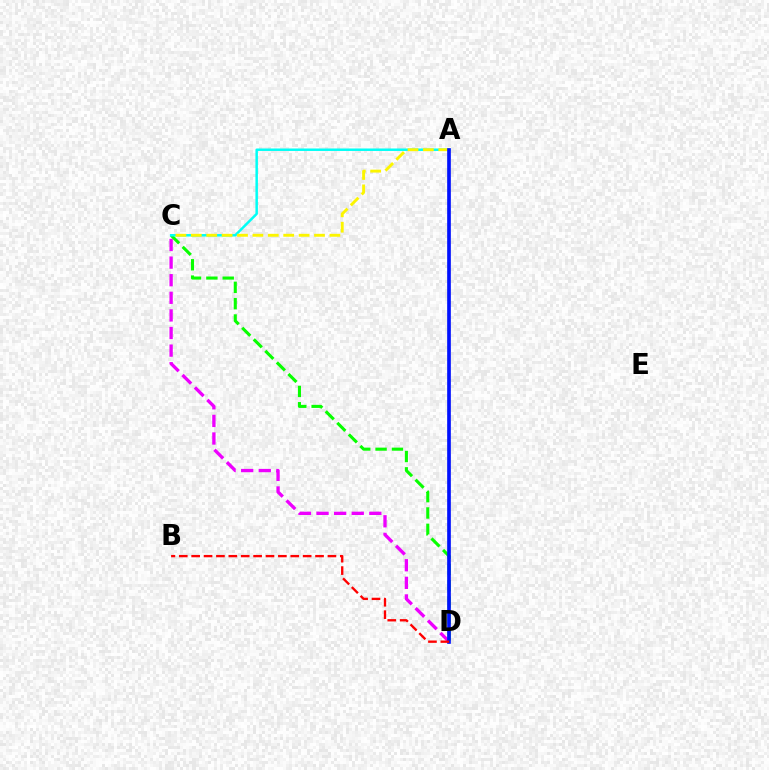{('C', 'D'): [{'color': '#ee00ff', 'line_style': 'dashed', 'thickness': 2.39}, {'color': '#08ff00', 'line_style': 'dashed', 'thickness': 2.22}], ('A', 'C'): [{'color': '#00fff6', 'line_style': 'solid', 'thickness': 1.79}, {'color': '#fcf500', 'line_style': 'dashed', 'thickness': 2.09}], ('A', 'D'): [{'color': '#0010ff', 'line_style': 'solid', 'thickness': 2.64}], ('B', 'D'): [{'color': '#ff0000', 'line_style': 'dashed', 'thickness': 1.68}]}